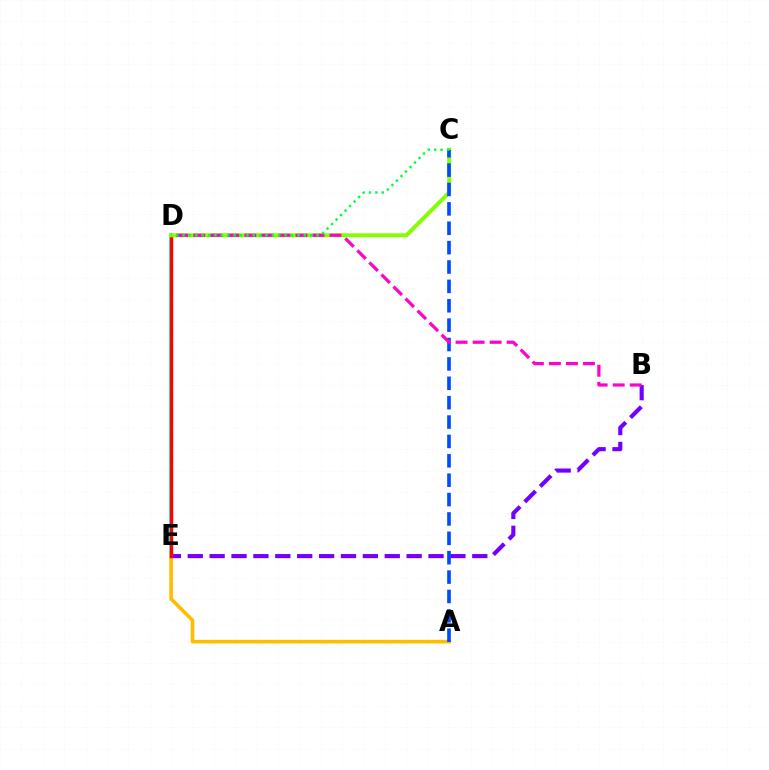{('B', 'E'): [{'color': '#7200ff', 'line_style': 'dashed', 'thickness': 2.97}], ('D', 'E'): [{'color': '#00fff6', 'line_style': 'solid', 'thickness': 2.6}, {'color': '#ff0000', 'line_style': 'solid', 'thickness': 2.47}], ('A', 'E'): [{'color': '#ffbd00', 'line_style': 'solid', 'thickness': 2.6}], ('C', 'D'): [{'color': '#84ff00', 'line_style': 'solid', 'thickness': 2.87}, {'color': '#00ff39', 'line_style': 'dotted', 'thickness': 1.73}], ('A', 'C'): [{'color': '#004bff', 'line_style': 'dashed', 'thickness': 2.63}], ('B', 'D'): [{'color': '#ff00cf', 'line_style': 'dashed', 'thickness': 2.31}]}